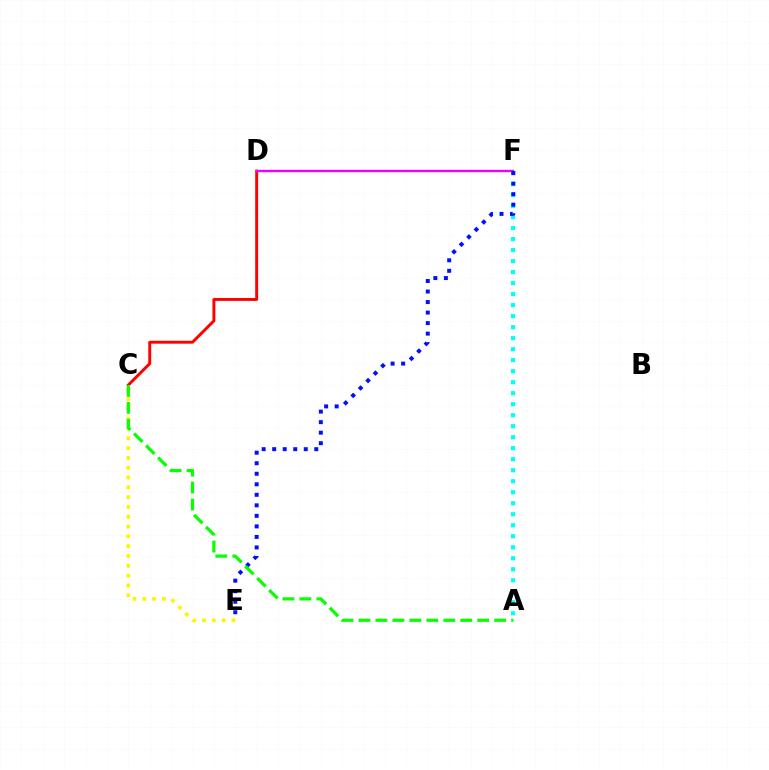{('C', 'D'): [{'color': '#ff0000', 'line_style': 'solid', 'thickness': 2.1}], ('A', 'F'): [{'color': '#00fff6', 'line_style': 'dotted', 'thickness': 2.99}], ('D', 'F'): [{'color': '#ee00ff', 'line_style': 'solid', 'thickness': 1.71}], ('E', 'F'): [{'color': '#0010ff', 'line_style': 'dotted', 'thickness': 2.86}], ('C', 'E'): [{'color': '#fcf500', 'line_style': 'dotted', 'thickness': 2.66}], ('A', 'C'): [{'color': '#08ff00', 'line_style': 'dashed', 'thickness': 2.31}]}